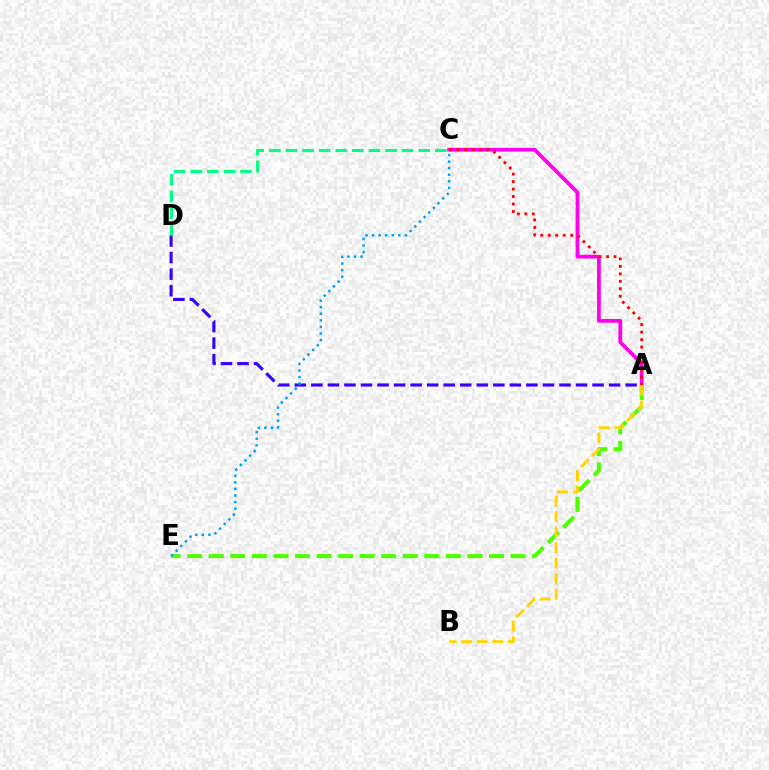{('A', 'C'): [{'color': '#ff00ed', 'line_style': 'solid', 'thickness': 2.7}, {'color': '#ff0000', 'line_style': 'dotted', 'thickness': 2.03}], ('A', 'E'): [{'color': '#4fff00', 'line_style': 'dashed', 'thickness': 2.93}], ('A', 'D'): [{'color': '#3700ff', 'line_style': 'dashed', 'thickness': 2.25}], ('A', 'B'): [{'color': '#ffd500', 'line_style': 'dashed', 'thickness': 2.11}], ('C', 'D'): [{'color': '#00ff86', 'line_style': 'dashed', 'thickness': 2.25}], ('C', 'E'): [{'color': '#009eff', 'line_style': 'dotted', 'thickness': 1.78}]}